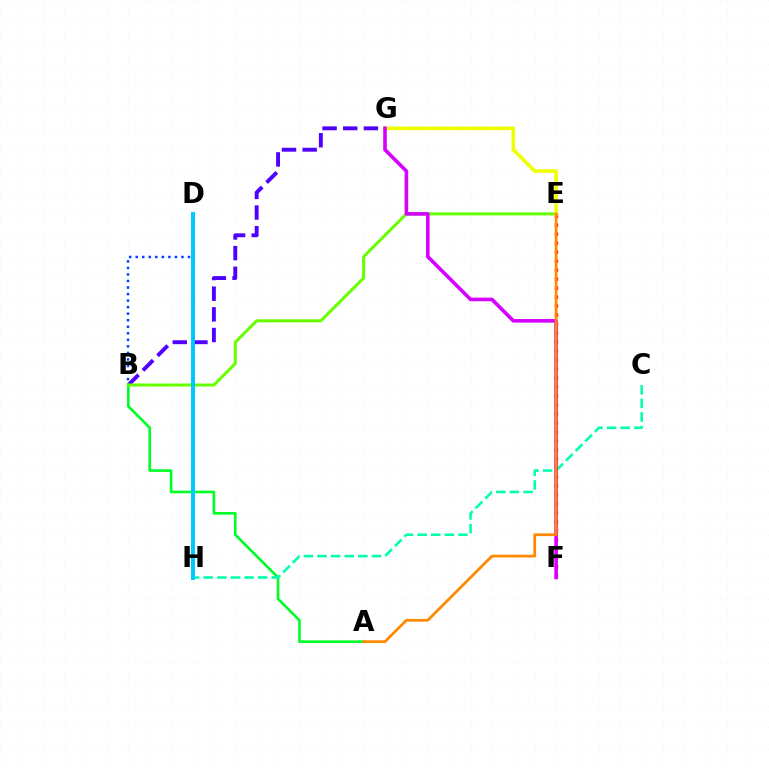{('B', 'D'): [{'color': '#003fff', 'line_style': 'dotted', 'thickness': 1.78}], ('B', 'G'): [{'color': '#4f00ff', 'line_style': 'dashed', 'thickness': 2.81}], ('E', 'F'): [{'color': '#ff0000', 'line_style': 'dotted', 'thickness': 2.44}], ('A', 'B'): [{'color': '#00ff27', 'line_style': 'solid', 'thickness': 1.91}], ('C', 'H'): [{'color': '#00ffaf', 'line_style': 'dashed', 'thickness': 1.85}], ('B', 'E'): [{'color': '#66ff00', 'line_style': 'solid', 'thickness': 2.17}], ('D', 'H'): [{'color': '#ff00a0', 'line_style': 'dotted', 'thickness': 1.84}, {'color': '#00c7ff', 'line_style': 'solid', 'thickness': 2.85}], ('E', 'G'): [{'color': '#eeff00', 'line_style': 'solid', 'thickness': 2.58}], ('F', 'G'): [{'color': '#d600ff', 'line_style': 'solid', 'thickness': 2.6}], ('A', 'E'): [{'color': '#ff8800', 'line_style': 'solid', 'thickness': 1.98}]}